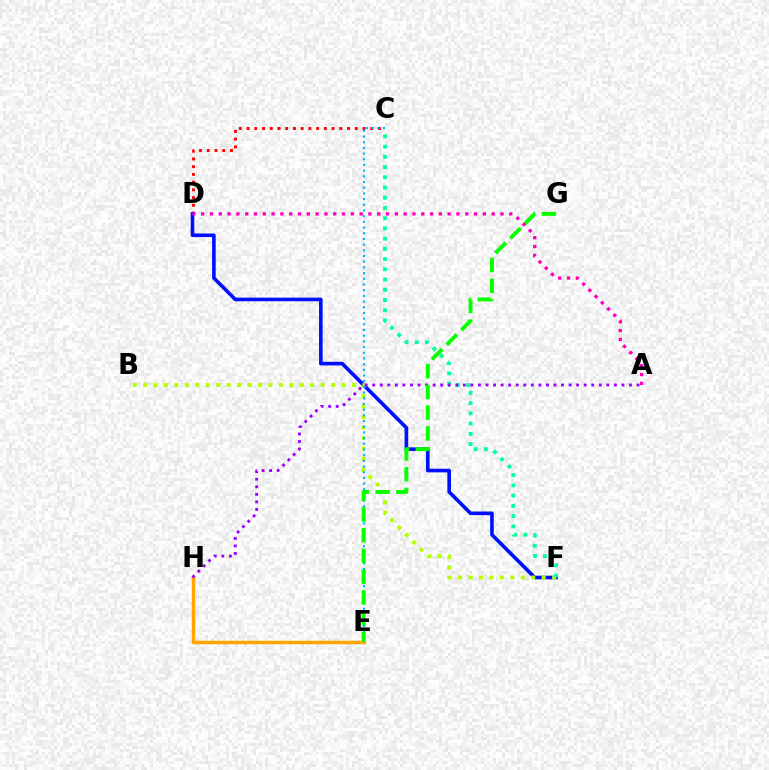{('C', 'D'): [{'color': '#ff0000', 'line_style': 'dotted', 'thickness': 2.1}], ('D', 'F'): [{'color': '#0010ff', 'line_style': 'solid', 'thickness': 2.61}], ('B', 'F'): [{'color': '#b3ff00', 'line_style': 'dotted', 'thickness': 2.84}], ('E', 'H'): [{'color': '#ffa500', 'line_style': 'solid', 'thickness': 2.51}], ('C', 'F'): [{'color': '#00ff9d', 'line_style': 'dotted', 'thickness': 2.78}], ('C', 'E'): [{'color': '#00b5ff', 'line_style': 'dotted', 'thickness': 1.55}], ('A', 'H'): [{'color': '#9b00ff', 'line_style': 'dotted', 'thickness': 2.05}], ('E', 'G'): [{'color': '#08ff00', 'line_style': 'dashed', 'thickness': 2.82}], ('A', 'D'): [{'color': '#ff00bd', 'line_style': 'dotted', 'thickness': 2.39}]}